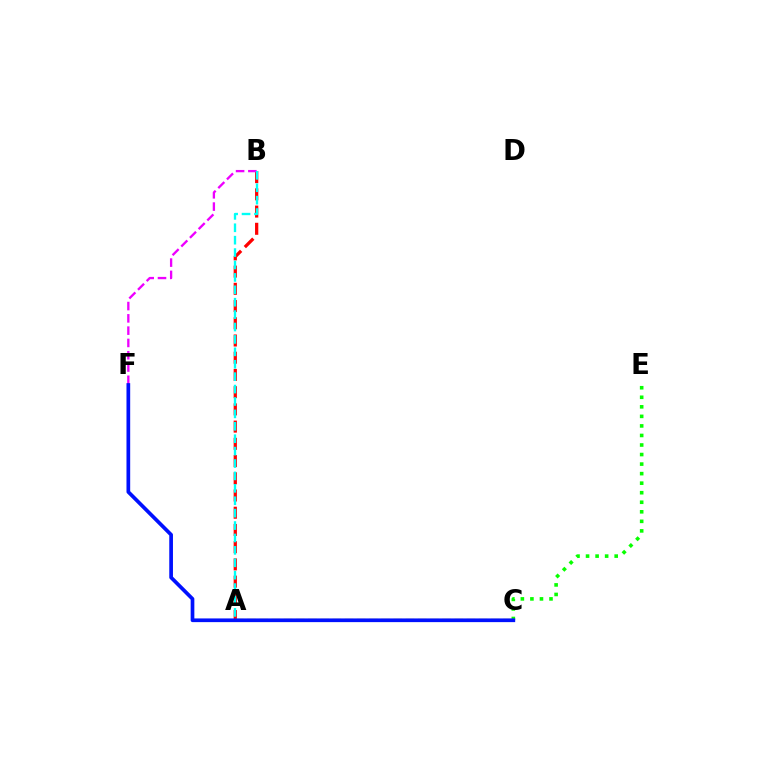{('A', 'B'): [{'color': '#ff0000', 'line_style': 'dashed', 'thickness': 2.34}, {'color': '#00fff6', 'line_style': 'dashed', 'thickness': 1.69}], ('A', 'C'): [{'color': '#fcf500', 'line_style': 'dashed', 'thickness': 1.66}], ('B', 'F'): [{'color': '#ee00ff', 'line_style': 'dashed', 'thickness': 1.67}], ('C', 'E'): [{'color': '#08ff00', 'line_style': 'dotted', 'thickness': 2.59}], ('C', 'F'): [{'color': '#0010ff', 'line_style': 'solid', 'thickness': 2.66}]}